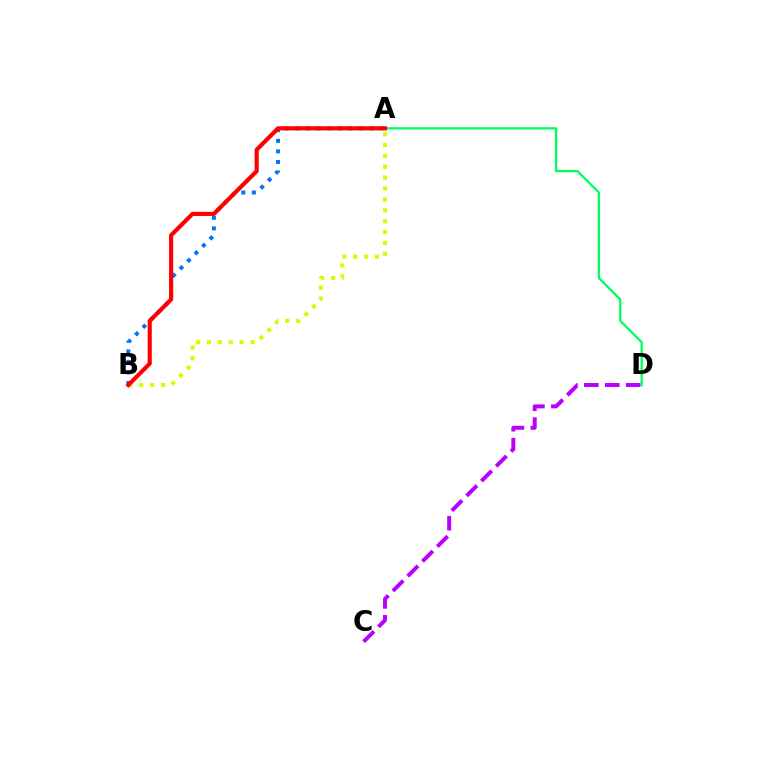{('A', 'B'): [{'color': '#0074ff', 'line_style': 'dotted', 'thickness': 2.87}, {'color': '#d1ff00', 'line_style': 'dotted', 'thickness': 2.96}, {'color': '#ff0000', 'line_style': 'solid', 'thickness': 2.98}], ('C', 'D'): [{'color': '#b900ff', 'line_style': 'dashed', 'thickness': 2.84}], ('A', 'D'): [{'color': '#00ff5c', 'line_style': 'solid', 'thickness': 1.65}]}